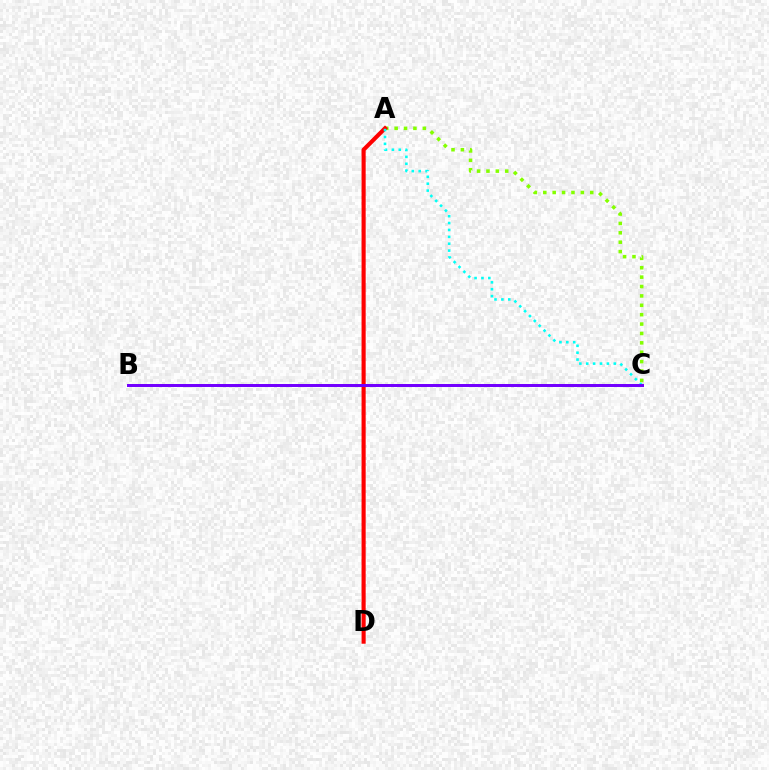{('A', 'C'): [{'color': '#84ff00', 'line_style': 'dotted', 'thickness': 2.55}, {'color': '#00fff6', 'line_style': 'dotted', 'thickness': 1.87}], ('A', 'D'): [{'color': '#ff0000', 'line_style': 'solid', 'thickness': 2.96}], ('B', 'C'): [{'color': '#7200ff', 'line_style': 'solid', 'thickness': 2.15}]}